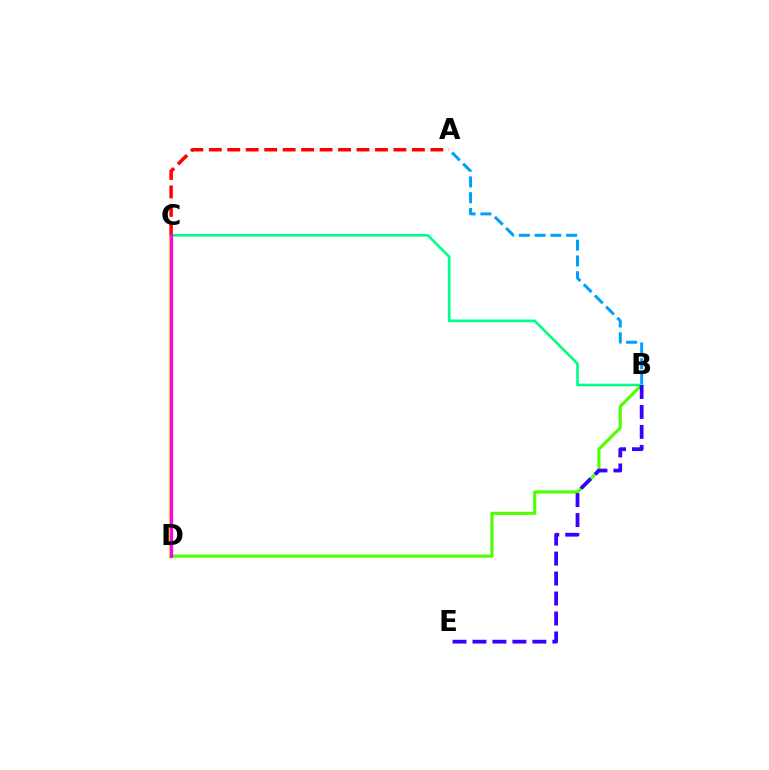{('C', 'D'): [{'color': '#ffd500', 'line_style': 'solid', 'thickness': 2.9}, {'color': '#ff00ed', 'line_style': 'solid', 'thickness': 2.31}], ('B', 'D'): [{'color': '#4fff00', 'line_style': 'solid', 'thickness': 2.23}], ('A', 'C'): [{'color': '#ff0000', 'line_style': 'dashed', 'thickness': 2.51}], ('A', 'B'): [{'color': '#009eff', 'line_style': 'dashed', 'thickness': 2.14}], ('B', 'C'): [{'color': '#00ff86', 'line_style': 'solid', 'thickness': 1.92}], ('B', 'E'): [{'color': '#3700ff', 'line_style': 'dashed', 'thickness': 2.71}]}